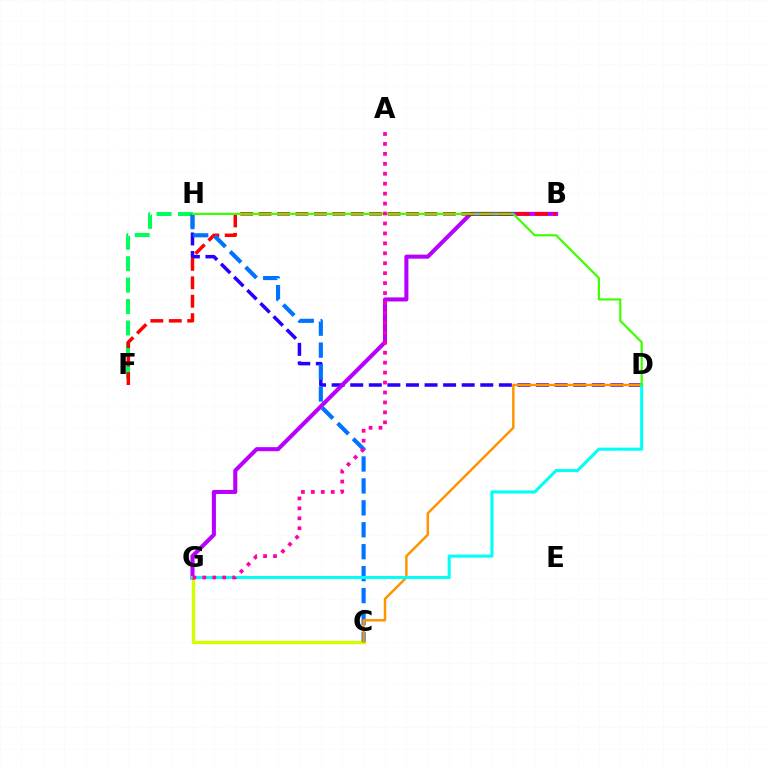{('C', 'G'): [{'color': '#d1ff00', 'line_style': 'solid', 'thickness': 2.45}], ('F', 'H'): [{'color': '#00ff5c', 'line_style': 'dashed', 'thickness': 2.91}], ('D', 'H'): [{'color': '#2500ff', 'line_style': 'dashed', 'thickness': 2.52}, {'color': '#3dff00', 'line_style': 'solid', 'thickness': 1.58}], ('B', 'G'): [{'color': '#b900ff', 'line_style': 'solid', 'thickness': 2.92}], ('B', 'F'): [{'color': '#ff0000', 'line_style': 'dashed', 'thickness': 2.5}], ('C', 'H'): [{'color': '#0074ff', 'line_style': 'dashed', 'thickness': 2.98}], ('C', 'D'): [{'color': '#ff9400', 'line_style': 'solid', 'thickness': 1.79}], ('D', 'G'): [{'color': '#00fff6', 'line_style': 'solid', 'thickness': 2.21}], ('A', 'G'): [{'color': '#ff00ac', 'line_style': 'dotted', 'thickness': 2.7}]}